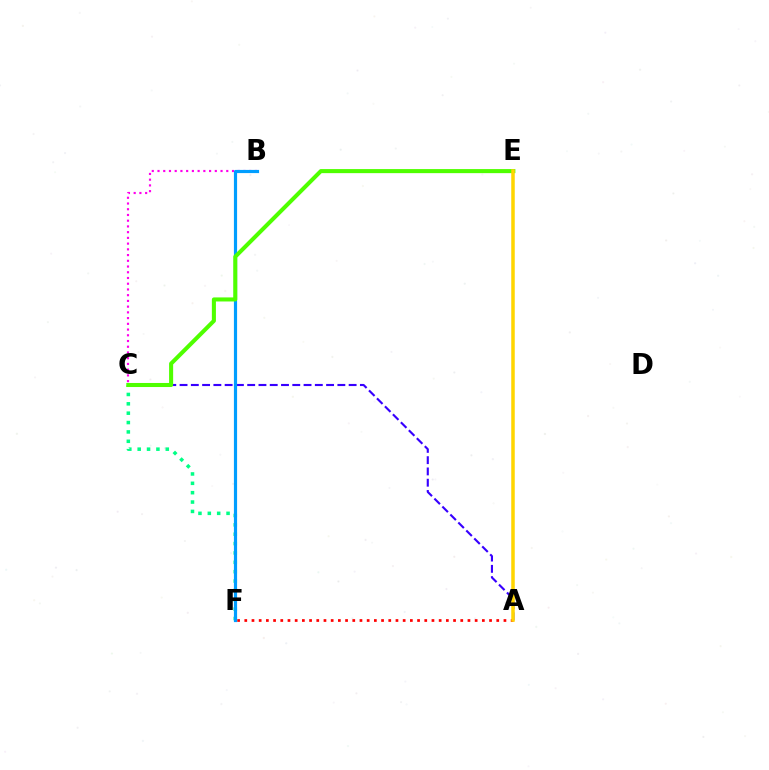{('A', 'F'): [{'color': '#ff0000', 'line_style': 'dotted', 'thickness': 1.96}], ('A', 'C'): [{'color': '#3700ff', 'line_style': 'dashed', 'thickness': 1.53}], ('C', 'F'): [{'color': '#00ff86', 'line_style': 'dotted', 'thickness': 2.54}], ('B', 'C'): [{'color': '#ff00ed', 'line_style': 'dotted', 'thickness': 1.56}], ('B', 'F'): [{'color': '#009eff', 'line_style': 'solid', 'thickness': 2.29}], ('C', 'E'): [{'color': '#4fff00', 'line_style': 'solid', 'thickness': 2.92}], ('A', 'E'): [{'color': '#ffd500', 'line_style': 'solid', 'thickness': 2.53}]}